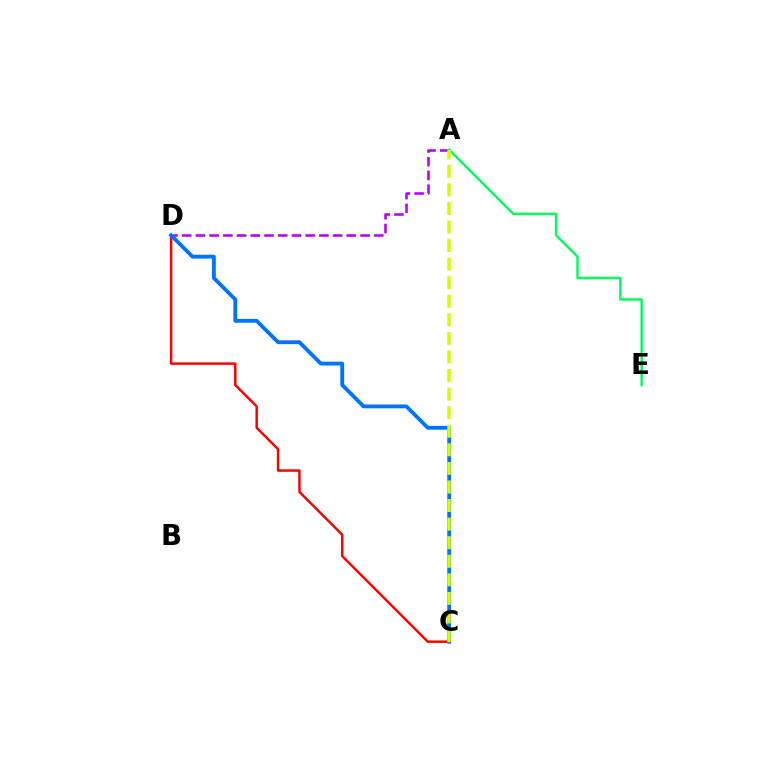{('A', 'D'): [{'color': '#b900ff', 'line_style': 'dashed', 'thickness': 1.86}], ('A', 'E'): [{'color': '#00ff5c', 'line_style': 'solid', 'thickness': 1.77}], ('C', 'D'): [{'color': '#ff0000', 'line_style': 'solid', 'thickness': 1.79}, {'color': '#0074ff', 'line_style': 'solid', 'thickness': 2.76}], ('A', 'C'): [{'color': '#d1ff00', 'line_style': 'dashed', 'thickness': 2.52}]}